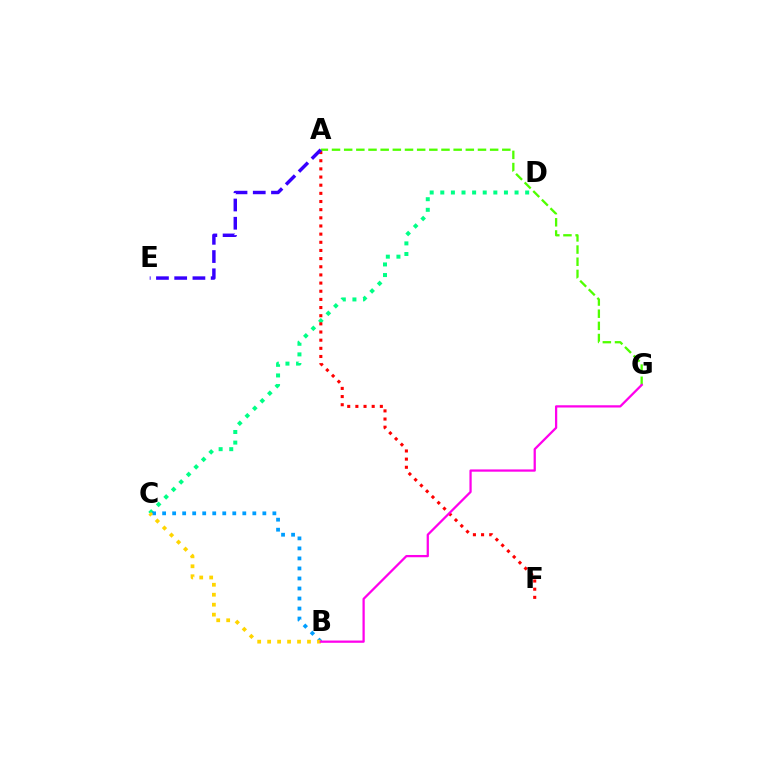{('C', 'D'): [{'color': '#00ff86', 'line_style': 'dotted', 'thickness': 2.88}], ('A', 'G'): [{'color': '#4fff00', 'line_style': 'dashed', 'thickness': 1.65}], ('B', 'C'): [{'color': '#009eff', 'line_style': 'dotted', 'thickness': 2.72}, {'color': '#ffd500', 'line_style': 'dotted', 'thickness': 2.71}], ('A', 'F'): [{'color': '#ff0000', 'line_style': 'dotted', 'thickness': 2.22}], ('B', 'G'): [{'color': '#ff00ed', 'line_style': 'solid', 'thickness': 1.63}], ('A', 'E'): [{'color': '#3700ff', 'line_style': 'dashed', 'thickness': 2.48}]}